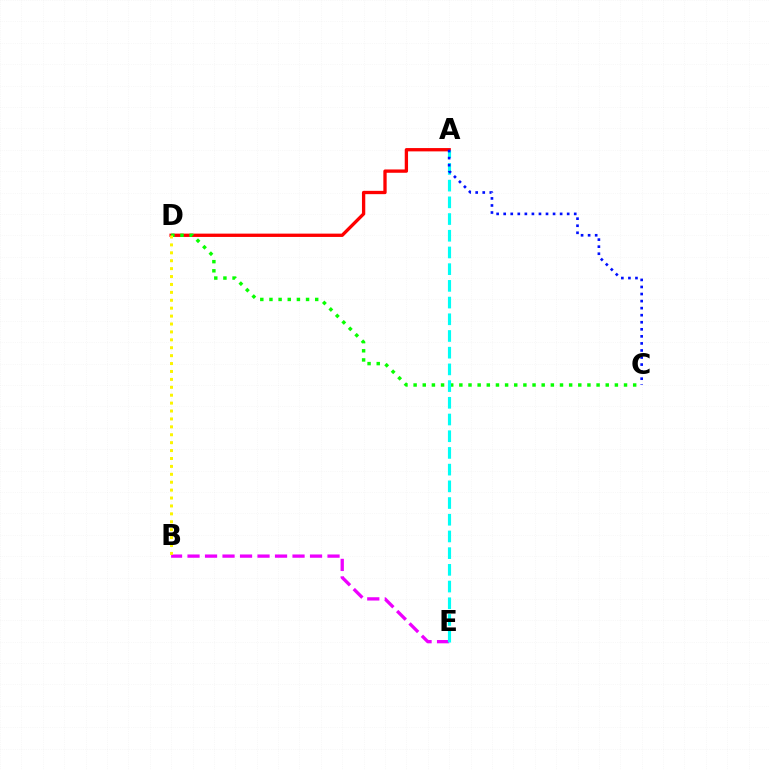{('A', 'D'): [{'color': '#ff0000', 'line_style': 'solid', 'thickness': 2.39}], ('C', 'D'): [{'color': '#08ff00', 'line_style': 'dotted', 'thickness': 2.49}], ('B', 'E'): [{'color': '#ee00ff', 'line_style': 'dashed', 'thickness': 2.38}], ('B', 'D'): [{'color': '#fcf500', 'line_style': 'dotted', 'thickness': 2.15}], ('A', 'E'): [{'color': '#00fff6', 'line_style': 'dashed', 'thickness': 2.27}], ('A', 'C'): [{'color': '#0010ff', 'line_style': 'dotted', 'thickness': 1.92}]}